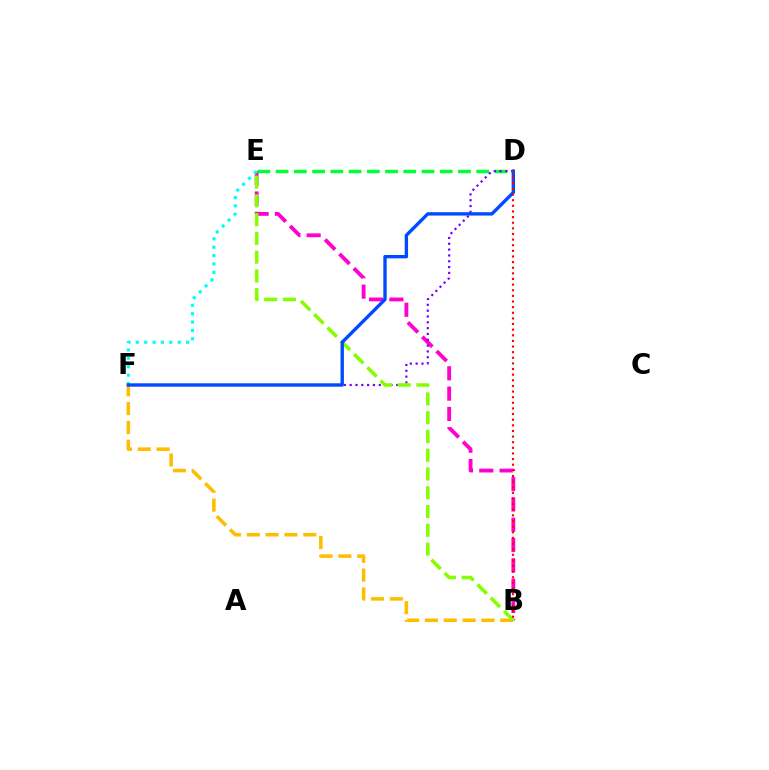{('B', 'F'): [{'color': '#ffbd00', 'line_style': 'dashed', 'thickness': 2.56}], ('B', 'E'): [{'color': '#ff00cf', 'line_style': 'dashed', 'thickness': 2.76}, {'color': '#84ff00', 'line_style': 'dashed', 'thickness': 2.55}], ('E', 'F'): [{'color': '#00fff6', 'line_style': 'dotted', 'thickness': 2.27}], ('D', 'E'): [{'color': '#00ff39', 'line_style': 'dashed', 'thickness': 2.48}], ('D', 'F'): [{'color': '#7200ff', 'line_style': 'dotted', 'thickness': 1.58}, {'color': '#004bff', 'line_style': 'solid', 'thickness': 2.42}], ('B', 'D'): [{'color': '#ff0000', 'line_style': 'dotted', 'thickness': 1.53}]}